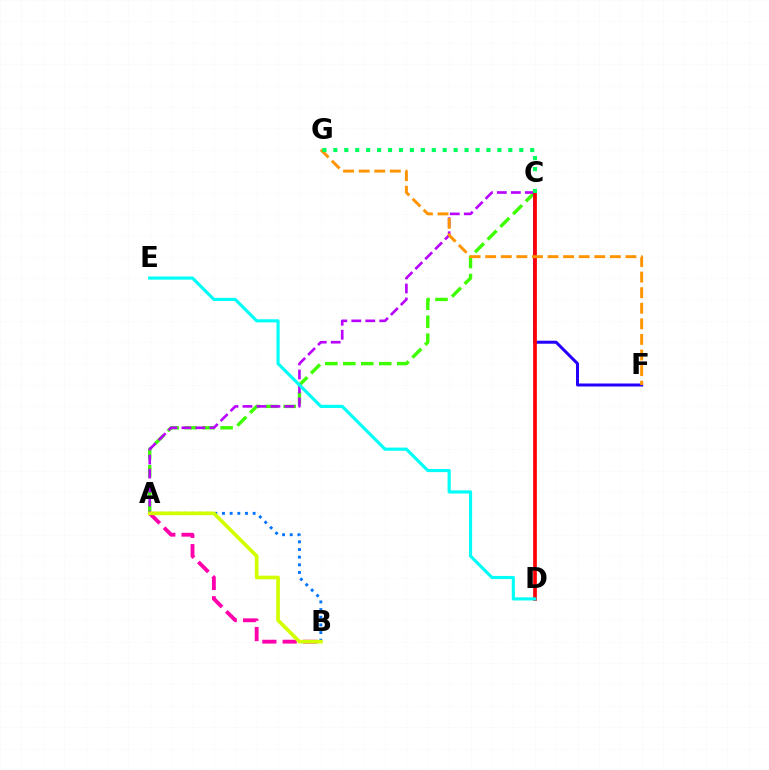{('A', 'C'): [{'color': '#3dff00', 'line_style': 'dashed', 'thickness': 2.44}, {'color': '#b900ff', 'line_style': 'dashed', 'thickness': 1.9}], ('C', 'F'): [{'color': '#2500ff', 'line_style': 'solid', 'thickness': 2.16}], ('C', 'D'): [{'color': '#ff0000', 'line_style': 'solid', 'thickness': 2.65}], ('F', 'G'): [{'color': '#ff9400', 'line_style': 'dashed', 'thickness': 2.12}], ('C', 'G'): [{'color': '#00ff5c', 'line_style': 'dotted', 'thickness': 2.97}], ('A', 'B'): [{'color': '#0074ff', 'line_style': 'dotted', 'thickness': 2.08}, {'color': '#ff00ac', 'line_style': 'dashed', 'thickness': 2.76}, {'color': '#d1ff00', 'line_style': 'solid', 'thickness': 2.64}], ('D', 'E'): [{'color': '#00fff6', 'line_style': 'solid', 'thickness': 2.26}]}